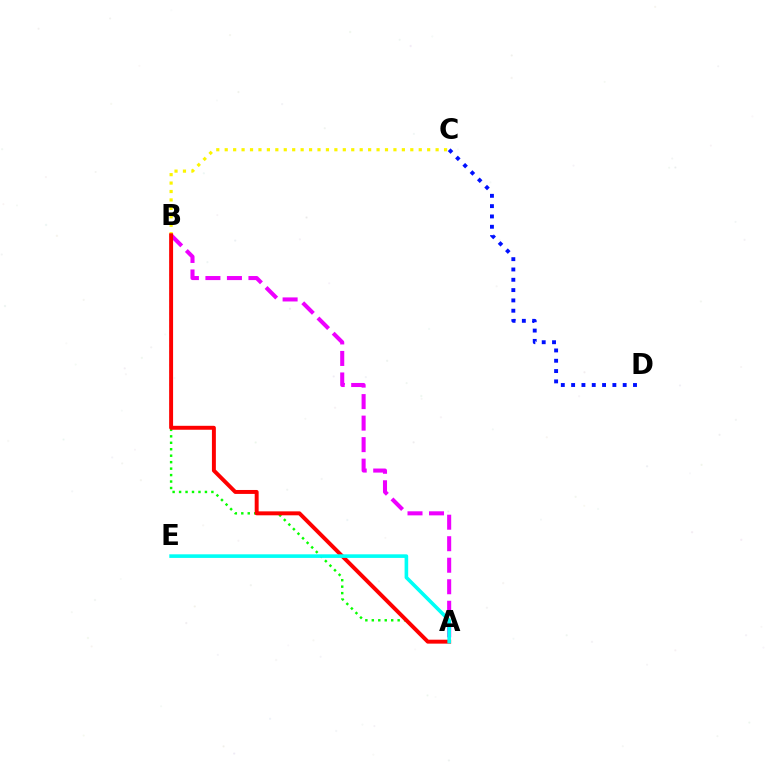{('B', 'C'): [{'color': '#fcf500', 'line_style': 'dotted', 'thickness': 2.29}], ('A', 'B'): [{'color': '#ee00ff', 'line_style': 'dashed', 'thickness': 2.92}, {'color': '#08ff00', 'line_style': 'dotted', 'thickness': 1.76}, {'color': '#ff0000', 'line_style': 'solid', 'thickness': 2.84}], ('C', 'D'): [{'color': '#0010ff', 'line_style': 'dotted', 'thickness': 2.8}], ('A', 'E'): [{'color': '#00fff6', 'line_style': 'solid', 'thickness': 2.6}]}